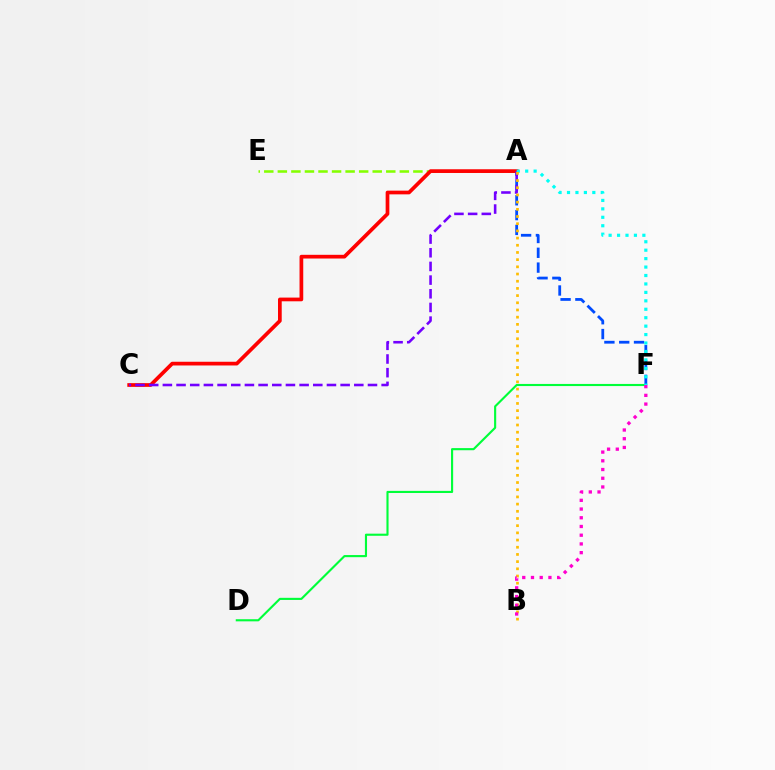{('D', 'F'): [{'color': '#00ff39', 'line_style': 'solid', 'thickness': 1.53}], ('A', 'F'): [{'color': '#004bff', 'line_style': 'dashed', 'thickness': 2.01}, {'color': '#00fff6', 'line_style': 'dotted', 'thickness': 2.29}], ('A', 'E'): [{'color': '#84ff00', 'line_style': 'dashed', 'thickness': 1.84}], ('A', 'C'): [{'color': '#ff0000', 'line_style': 'solid', 'thickness': 2.67}, {'color': '#7200ff', 'line_style': 'dashed', 'thickness': 1.86}], ('A', 'B'): [{'color': '#ffbd00', 'line_style': 'dotted', 'thickness': 1.95}], ('B', 'F'): [{'color': '#ff00cf', 'line_style': 'dotted', 'thickness': 2.37}]}